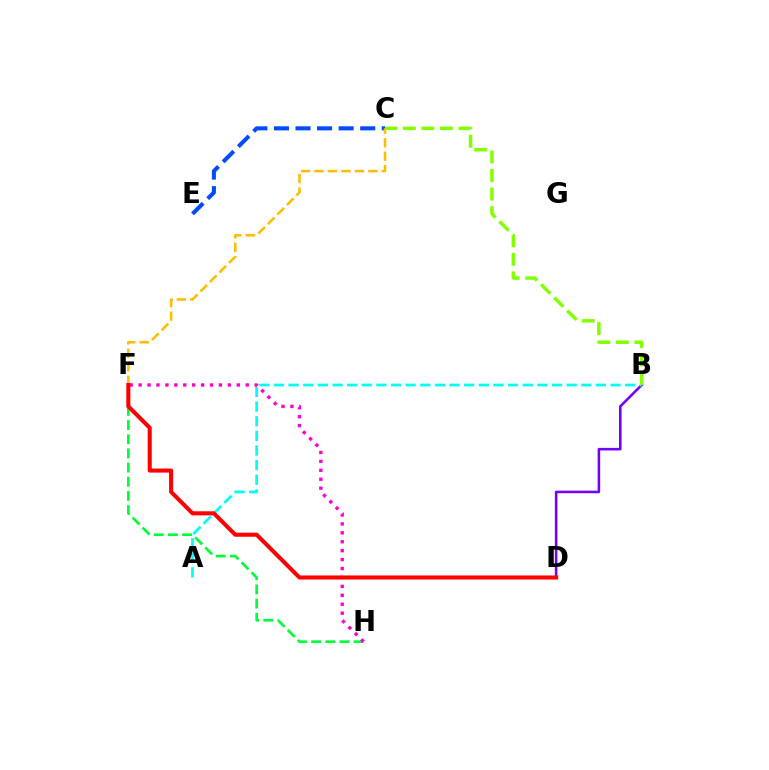{('B', 'D'): [{'color': '#7200ff', 'line_style': 'solid', 'thickness': 1.84}], ('F', 'H'): [{'color': '#00ff39', 'line_style': 'dashed', 'thickness': 1.93}, {'color': '#ff00cf', 'line_style': 'dotted', 'thickness': 2.42}], ('A', 'B'): [{'color': '#00fff6', 'line_style': 'dashed', 'thickness': 1.99}], ('C', 'E'): [{'color': '#004bff', 'line_style': 'dashed', 'thickness': 2.93}], ('C', 'F'): [{'color': '#ffbd00', 'line_style': 'dashed', 'thickness': 1.83}], ('B', 'C'): [{'color': '#84ff00', 'line_style': 'dashed', 'thickness': 2.52}], ('D', 'F'): [{'color': '#ff0000', 'line_style': 'solid', 'thickness': 2.93}]}